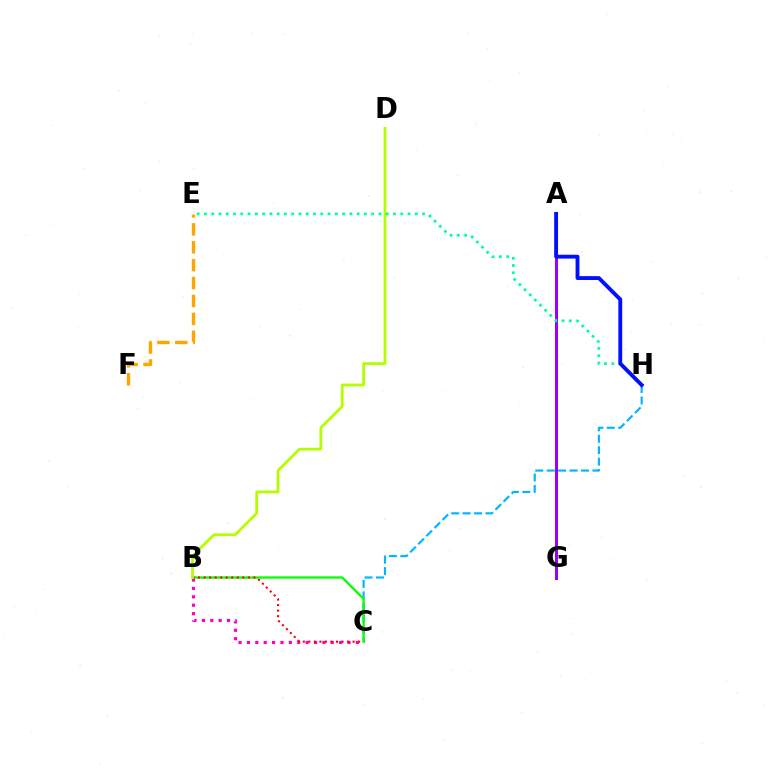{('C', 'H'): [{'color': '#00b5ff', 'line_style': 'dashed', 'thickness': 1.55}], ('E', 'F'): [{'color': '#ffa500', 'line_style': 'dashed', 'thickness': 2.43}], ('B', 'C'): [{'color': '#ff00bd', 'line_style': 'dotted', 'thickness': 2.28}, {'color': '#08ff00', 'line_style': 'solid', 'thickness': 1.66}, {'color': '#ff0000', 'line_style': 'dotted', 'thickness': 1.5}], ('A', 'G'): [{'color': '#9b00ff', 'line_style': 'solid', 'thickness': 2.18}], ('B', 'D'): [{'color': '#b3ff00', 'line_style': 'solid', 'thickness': 2.02}], ('E', 'H'): [{'color': '#00ff9d', 'line_style': 'dotted', 'thickness': 1.98}], ('A', 'H'): [{'color': '#0010ff', 'line_style': 'solid', 'thickness': 2.78}]}